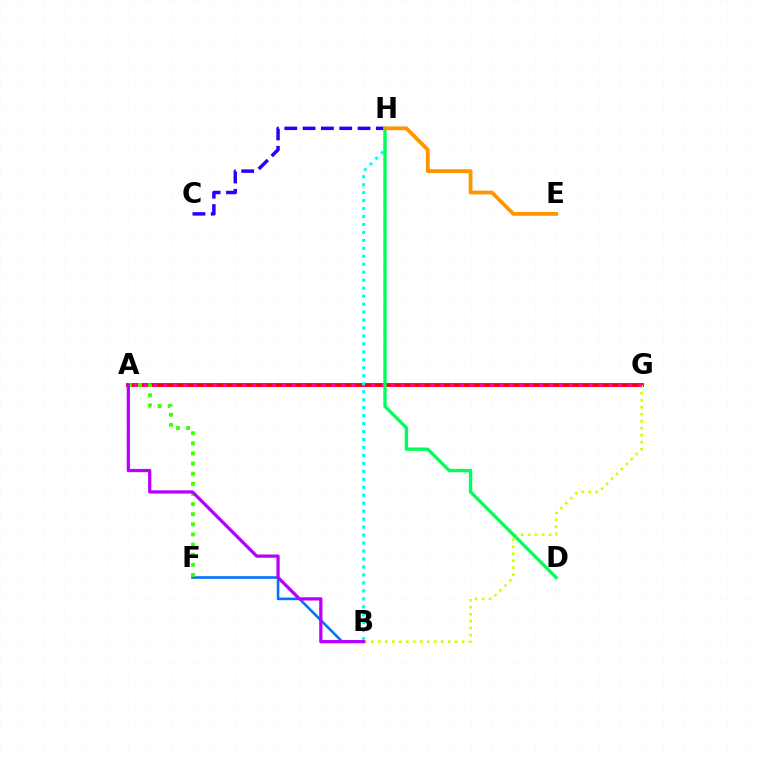{('B', 'F'): [{'color': '#0074ff', 'line_style': 'solid', 'thickness': 1.88}], ('A', 'G'): [{'color': '#ff0000', 'line_style': 'solid', 'thickness': 2.79}, {'color': '#ff00ac', 'line_style': 'dotted', 'thickness': 2.69}], ('B', 'G'): [{'color': '#d1ff00', 'line_style': 'dotted', 'thickness': 1.9}], ('C', 'H'): [{'color': '#2500ff', 'line_style': 'dashed', 'thickness': 2.49}], ('B', 'H'): [{'color': '#00fff6', 'line_style': 'dotted', 'thickness': 2.16}], ('A', 'F'): [{'color': '#3dff00', 'line_style': 'dotted', 'thickness': 2.75}], ('D', 'H'): [{'color': '#00ff5c', 'line_style': 'solid', 'thickness': 2.42}], ('A', 'B'): [{'color': '#b900ff', 'line_style': 'solid', 'thickness': 2.35}], ('E', 'H'): [{'color': '#ff9400', 'line_style': 'solid', 'thickness': 2.72}]}